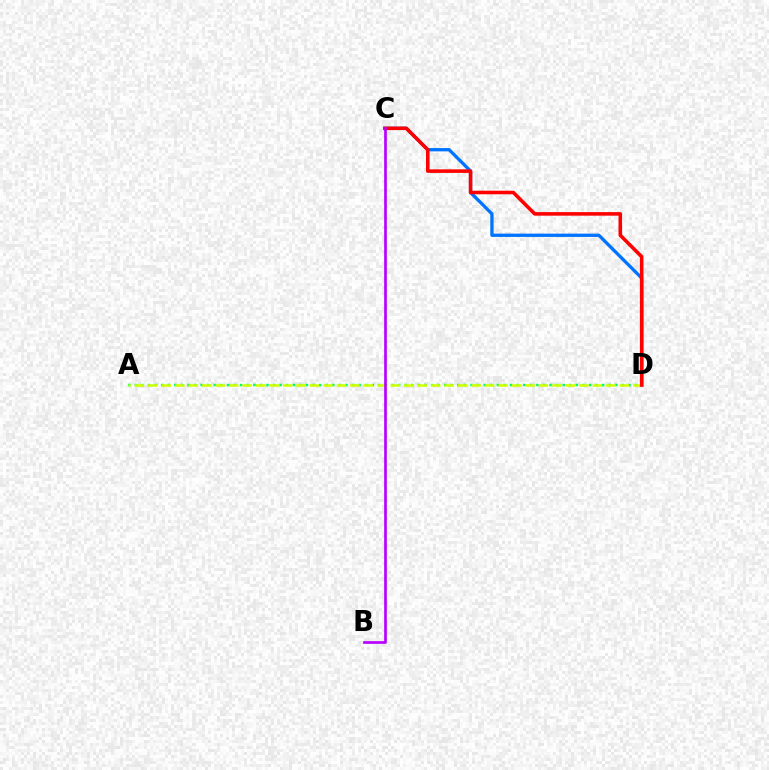{('C', 'D'): [{'color': '#0074ff', 'line_style': 'solid', 'thickness': 2.37}, {'color': '#ff0000', 'line_style': 'solid', 'thickness': 2.56}], ('A', 'D'): [{'color': '#00ff5c', 'line_style': 'dotted', 'thickness': 1.79}, {'color': '#d1ff00', 'line_style': 'dashed', 'thickness': 1.83}], ('B', 'C'): [{'color': '#b900ff', 'line_style': 'solid', 'thickness': 1.93}]}